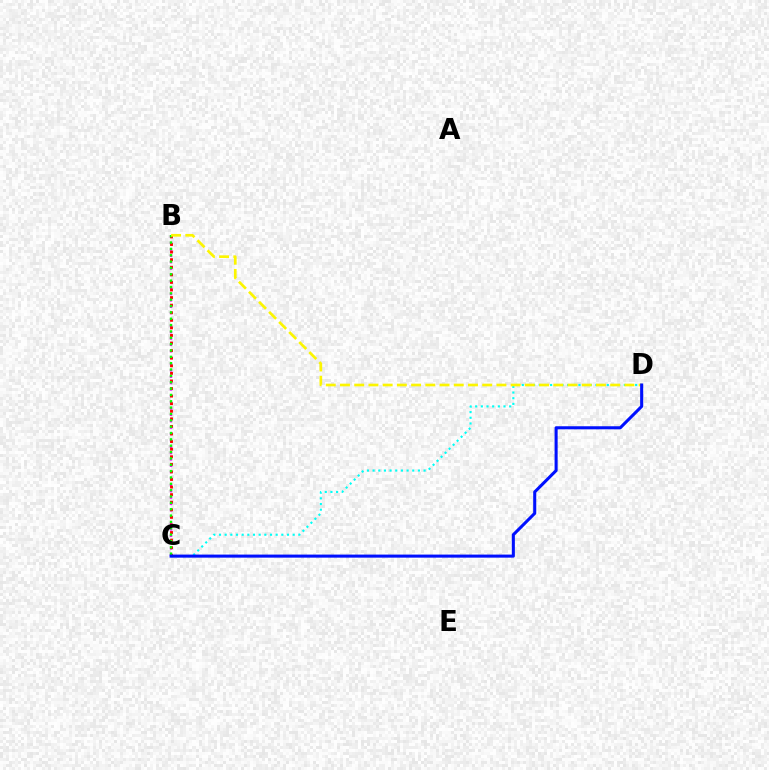{('B', 'C'): [{'color': '#ee00ff', 'line_style': 'dotted', 'thickness': 1.73}, {'color': '#ff0000', 'line_style': 'dotted', 'thickness': 2.06}, {'color': '#08ff00', 'line_style': 'dotted', 'thickness': 1.73}], ('C', 'D'): [{'color': '#00fff6', 'line_style': 'dotted', 'thickness': 1.54}, {'color': '#0010ff', 'line_style': 'solid', 'thickness': 2.2}], ('B', 'D'): [{'color': '#fcf500', 'line_style': 'dashed', 'thickness': 1.93}]}